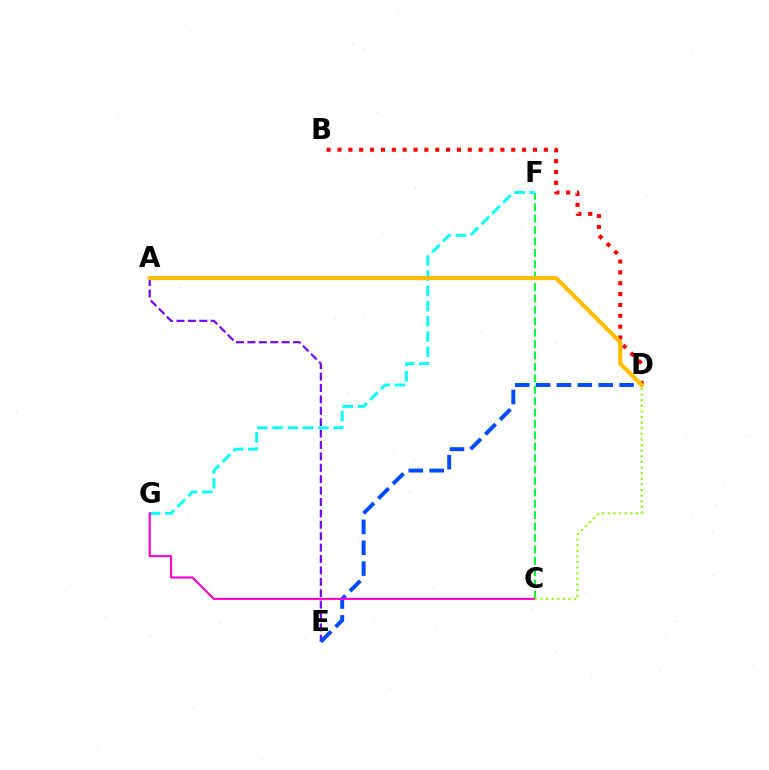{('A', 'E'): [{'color': '#7200ff', 'line_style': 'dashed', 'thickness': 1.55}], ('D', 'E'): [{'color': '#004bff', 'line_style': 'dashed', 'thickness': 2.83}], ('C', 'F'): [{'color': '#00ff39', 'line_style': 'dashed', 'thickness': 1.55}], ('F', 'G'): [{'color': '#00fff6', 'line_style': 'dashed', 'thickness': 2.07}], ('B', 'D'): [{'color': '#ff0000', 'line_style': 'dotted', 'thickness': 2.95}], ('A', 'D'): [{'color': '#ffbd00', 'line_style': 'solid', 'thickness': 3.0}], ('C', 'G'): [{'color': '#ff00cf', 'line_style': 'solid', 'thickness': 1.51}], ('C', 'D'): [{'color': '#84ff00', 'line_style': 'dotted', 'thickness': 1.53}]}